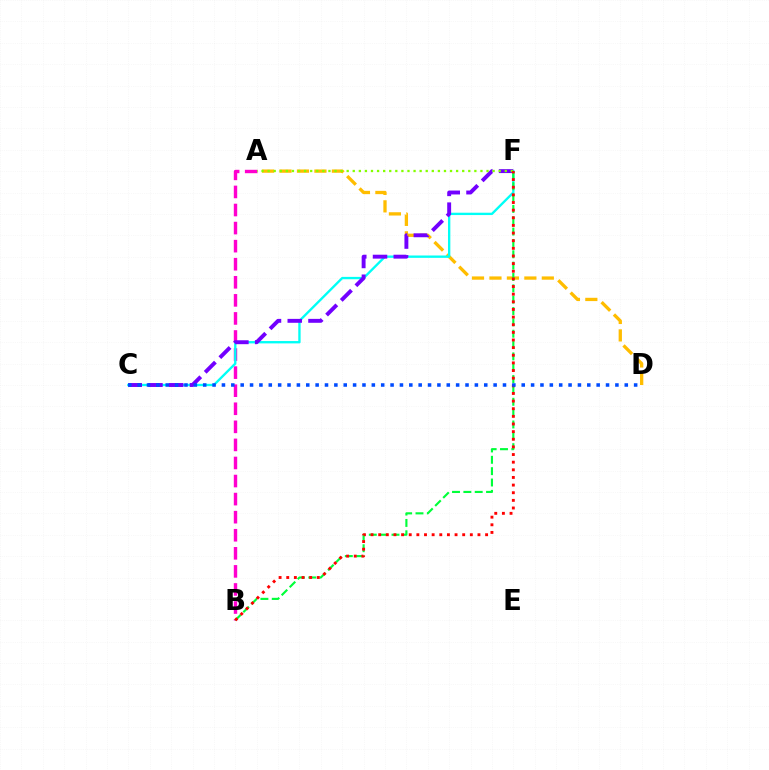{('A', 'D'): [{'color': '#ffbd00', 'line_style': 'dashed', 'thickness': 2.37}], ('A', 'B'): [{'color': '#ff00cf', 'line_style': 'dashed', 'thickness': 2.45}], ('C', 'F'): [{'color': '#00fff6', 'line_style': 'solid', 'thickness': 1.69}, {'color': '#7200ff', 'line_style': 'dashed', 'thickness': 2.82}], ('B', 'F'): [{'color': '#00ff39', 'line_style': 'dashed', 'thickness': 1.54}, {'color': '#ff0000', 'line_style': 'dotted', 'thickness': 2.07}], ('A', 'F'): [{'color': '#84ff00', 'line_style': 'dotted', 'thickness': 1.65}], ('C', 'D'): [{'color': '#004bff', 'line_style': 'dotted', 'thickness': 2.55}]}